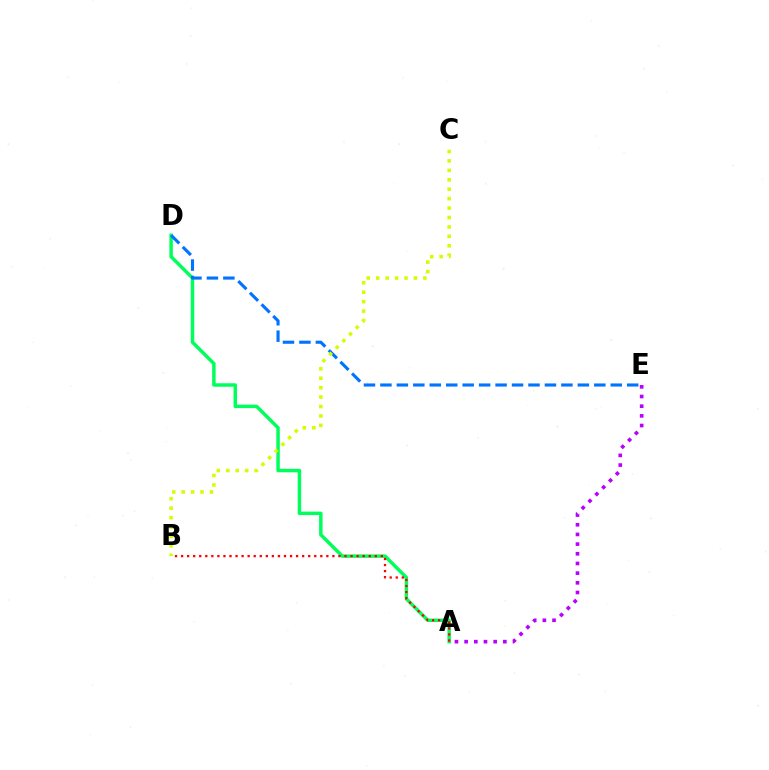{('A', 'D'): [{'color': '#00ff5c', 'line_style': 'solid', 'thickness': 2.49}], ('A', 'E'): [{'color': '#b900ff', 'line_style': 'dotted', 'thickness': 2.63}], ('D', 'E'): [{'color': '#0074ff', 'line_style': 'dashed', 'thickness': 2.24}], ('A', 'B'): [{'color': '#ff0000', 'line_style': 'dotted', 'thickness': 1.64}], ('B', 'C'): [{'color': '#d1ff00', 'line_style': 'dotted', 'thickness': 2.56}]}